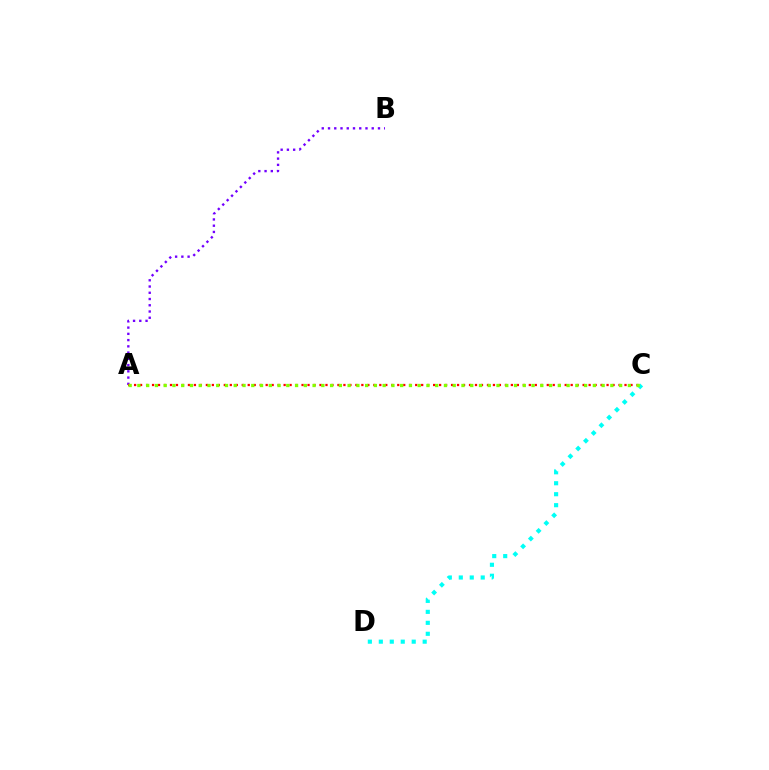{('A', 'B'): [{'color': '#7200ff', 'line_style': 'dotted', 'thickness': 1.7}], ('C', 'D'): [{'color': '#00fff6', 'line_style': 'dotted', 'thickness': 2.98}], ('A', 'C'): [{'color': '#ff0000', 'line_style': 'dotted', 'thickness': 1.62}, {'color': '#84ff00', 'line_style': 'dotted', 'thickness': 2.38}]}